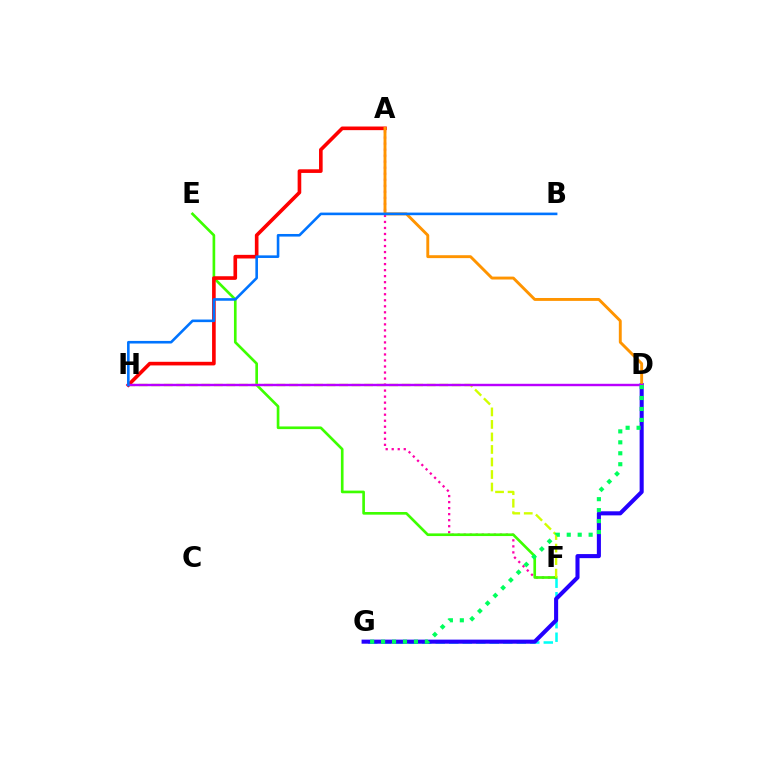{('F', 'G'): [{'color': '#00fff6', 'line_style': 'dashed', 'thickness': 1.83}], ('A', 'F'): [{'color': '#ff00ac', 'line_style': 'dotted', 'thickness': 1.64}], ('D', 'G'): [{'color': '#2500ff', 'line_style': 'solid', 'thickness': 2.93}, {'color': '#00ff5c', 'line_style': 'dotted', 'thickness': 2.98}], ('E', 'F'): [{'color': '#3dff00', 'line_style': 'solid', 'thickness': 1.92}], ('F', 'H'): [{'color': '#d1ff00', 'line_style': 'dashed', 'thickness': 1.7}], ('A', 'H'): [{'color': '#ff0000', 'line_style': 'solid', 'thickness': 2.62}], ('A', 'D'): [{'color': '#ff9400', 'line_style': 'solid', 'thickness': 2.09}], ('D', 'H'): [{'color': '#b900ff', 'line_style': 'solid', 'thickness': 1.75}], ('B', 'H'): [{'color': '#0074ff', 'line_style': 'solid', 'thickness': 1.87}]}